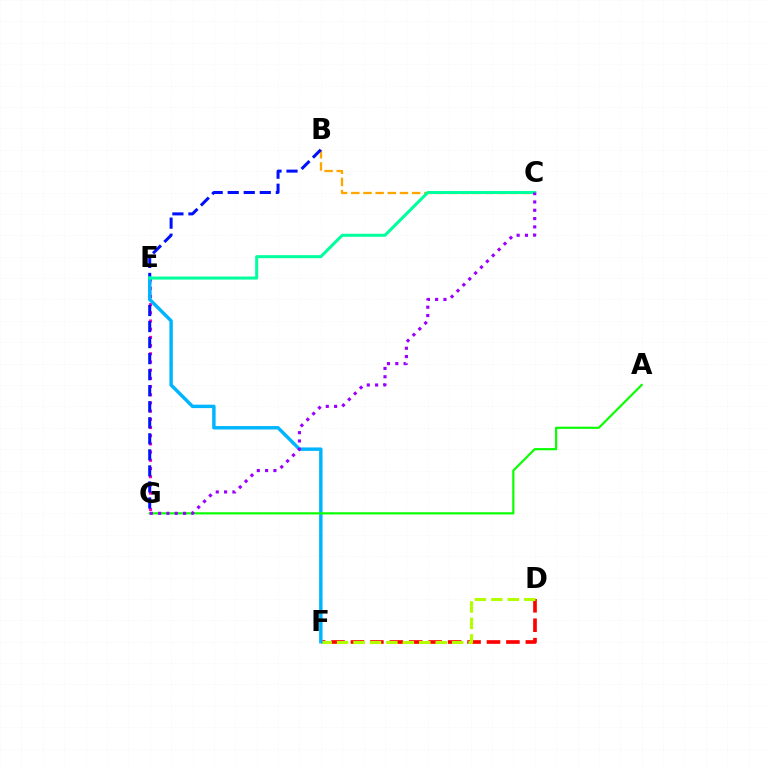{('E', 'G'): [{'color': '#ff00bd', 'line_style': 'dotted', 'thickness': 2.23}], ('D', 'F'): [{'color': '#ff0000', 'line_style': 'dashed', 'thickness': 2.64}, {'color': '#b3ff00', 'line_style': 'dashed', 'thickness': 2.23}], ('B', 'C'): [{'color': '#ffa500', 'line_style': 'dashed', 'thickness': 1.65}], ('B', 'G'): [{'color': '#0010ff', 'line_style': 'dashed', 'thickness': 2.18}], ('E', 'F'): [{'color': '#00b5ff', 'line_style': 'solid', 'thickness': 2.47}], ('A', 'G'): [{'color': '#08ff00', 'line_style': 'solid', 'thickness': 1.56}], ('C', 'E'): [{'color': '#00ff9d', 'line_style': 'solid', 'thickness': 2.18}], ('C', 'G'): [{'color': '#9b00ff', 'line_style': 'dotted', 'thickness': 2.26}]}